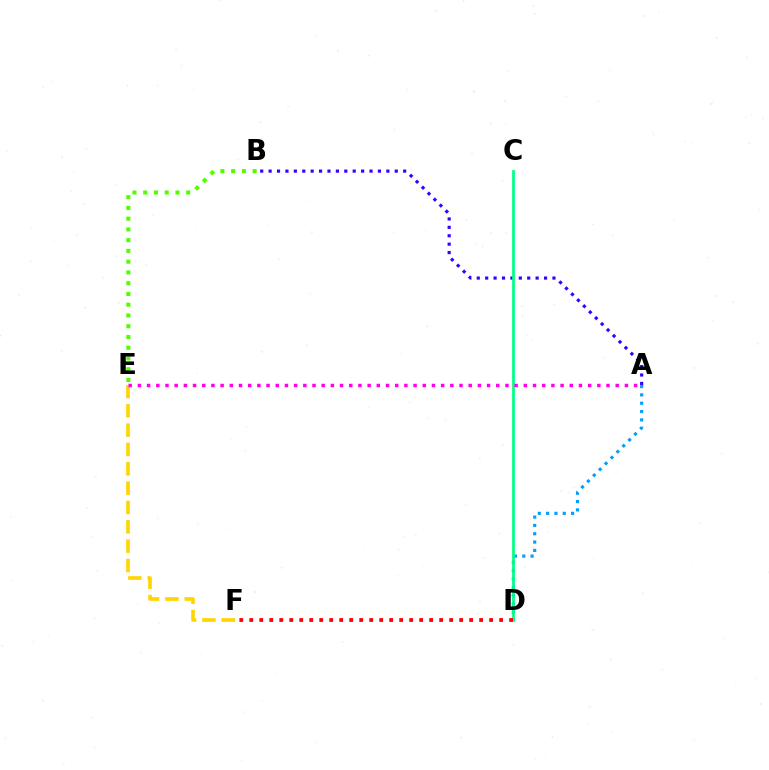{('A', 'B'): [{'color': '#3700ff', 'line_style': 'dotted', 'thickness': 2.28}], ('A', 'D'): [{'color': '#009eff', 'line_style': 'dotted', 'thickness': 2.26}], ('C', 'D'): [{'color': '#00ff86', 'line_style': 'solid', 'thickness': 1.97}], ('E', 'F'): [{'color': '#ffd500', 'line_style': 'dashed', 'thickness': 2.63}], ('B', 'E'): [{'color': '#4fff00', 'line_style': 'dotted', 'thickness': 2.92}], ('D', 'F'): [{'color': '#ff0000', 'line_style': 'dotted', 'thickness': 2.72}], ('A', 'E'): [{'color': '#ff00ed', 'line_style': 'dotted', 'thickness': 2.5}]}